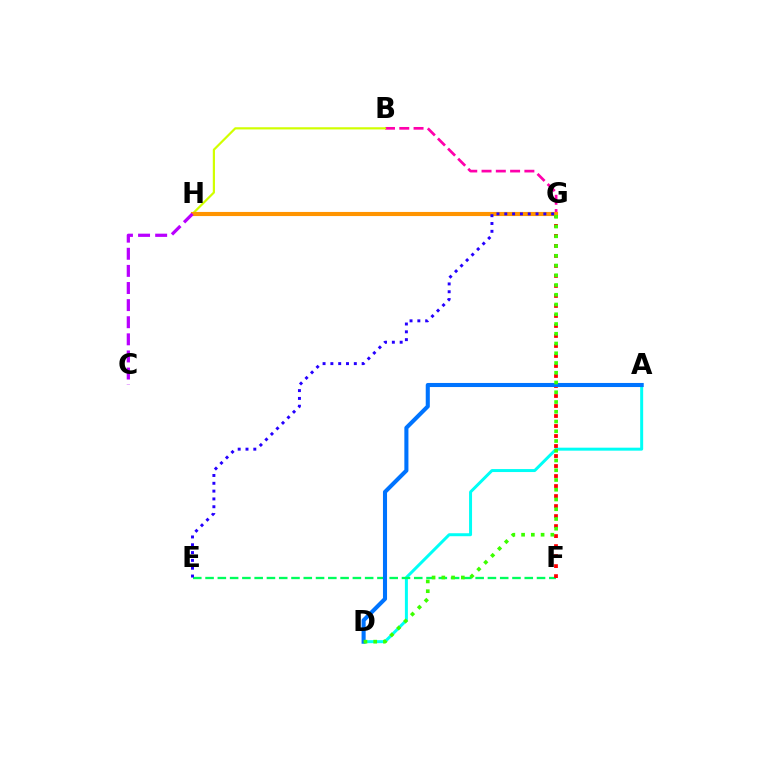{('B', 'G'): [{'color': '#ff00ac', 'line_style': 'dashed', 'thickness': 1.94}], ('B', 'H'): [{'color': '#d1ff00', 'line_style': 'solid', 'thickness': 1.58}], ('A', 'D'): [{'color': '#00fff6', 'line_style': 'solid', 'thickness': 2.15}, {'color': '#0074ff', 'line_style': 'solid', 'thickness': 2.94}], ('E', 'F'): [{'color': '#00ff5c', 'line_style': 'dashed', 'thickness': 1.67}], ('F', 'G'): [{'color': '#ff0000', 'line_style': 'dotted', 'thickness': 2.72}], ('G', 'H'): [{'color': '#ff9400', 'line_style': 'solid', 'thickness': 2.97}], ('C', 'H'): [{'color': '#b900ff', 'line_style': 'dashed', 'thickness': 2.32}], ('E', 'G'): [{'color': '#2500ff', 'line_style': 'dotted', 'thickness': 2.12}], ('D', 'G'): [{'color': '#3dff00', 'line_style': 'dotted', 'thickness': 2.65}]}